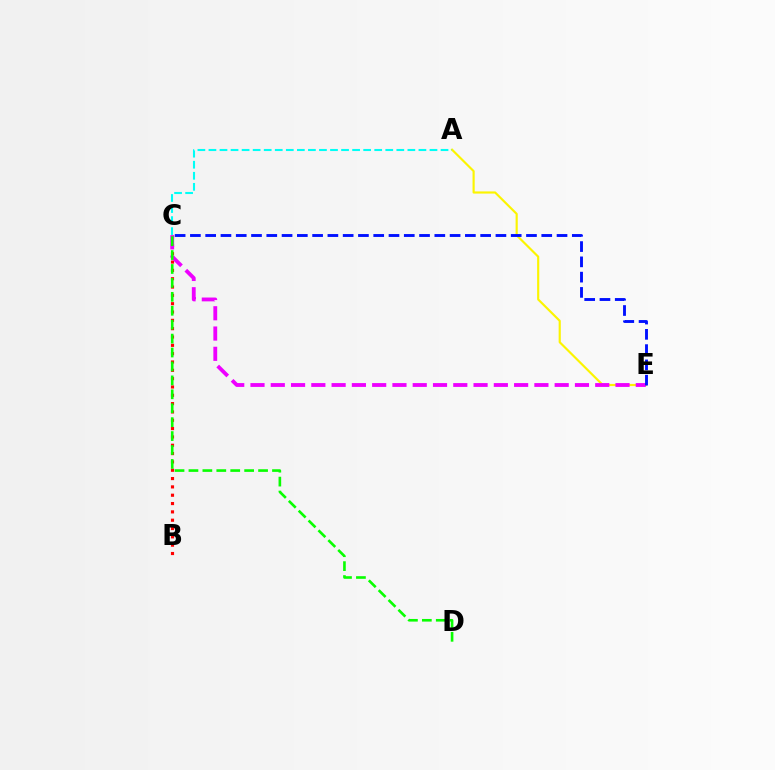{('B', 'C'): [{'color': '#ff0000', 'line_style': 'dotted', 'thickness': 2.26}], ('A', 'E'): [{'color': '#fcf500', 'line_style': 'solid', 'thickness': 1.55}], ('C', 'E'): [{'color': '#ee00ff', 'line_style': 'dashed', 'thickness': 2.75}, {'color': '#0010ff', 'line_style': 'dashed', 'thickness': 2.08}], ('A', 'C'): [{'color': '#00fff6', 'line_style': 'dashed', 'thickness': 1.5}], ('C', 'D'): [{'color': '#08ff00', 'line_style': 'dashed', 'thickness': 1.89}]}